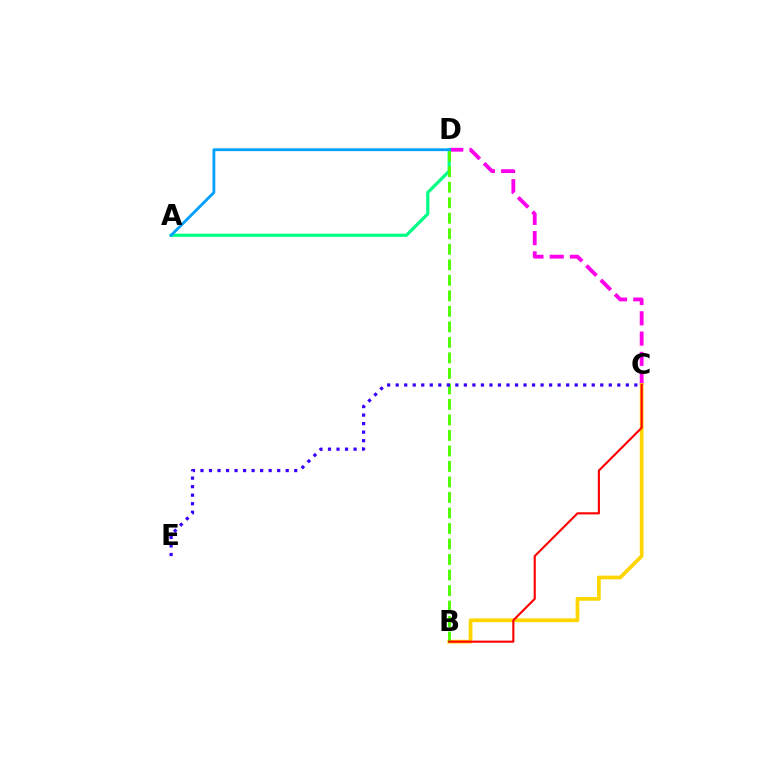{('C', 'D'): [{'color': '#ff00ed', 'line_style': 'dashed', 'thickness': 2.75}], ('B', 'C'): [{'color': '#ffd500', 'line_style': 'solid', 'thickness': 2.68}, {'color': '#ff0000', 'line_style': 'solid', 'thickness': 1.53}], ('A', 'D'): [{'color': '#00ff86', 'line_style': 'solid', 'thickness': 2.29}, {'color': '#009eff', 'line_style': 'solid', 'thickness': 2.01}], ('B', 'D'): [{'color': '#4fff00', 'line_style': 'dashed', 'thickness': 2.11}], ('C', 'E'): [{'color': '#3700ff', 'line_style': 'dotted', 'thickness': 2.32}]}